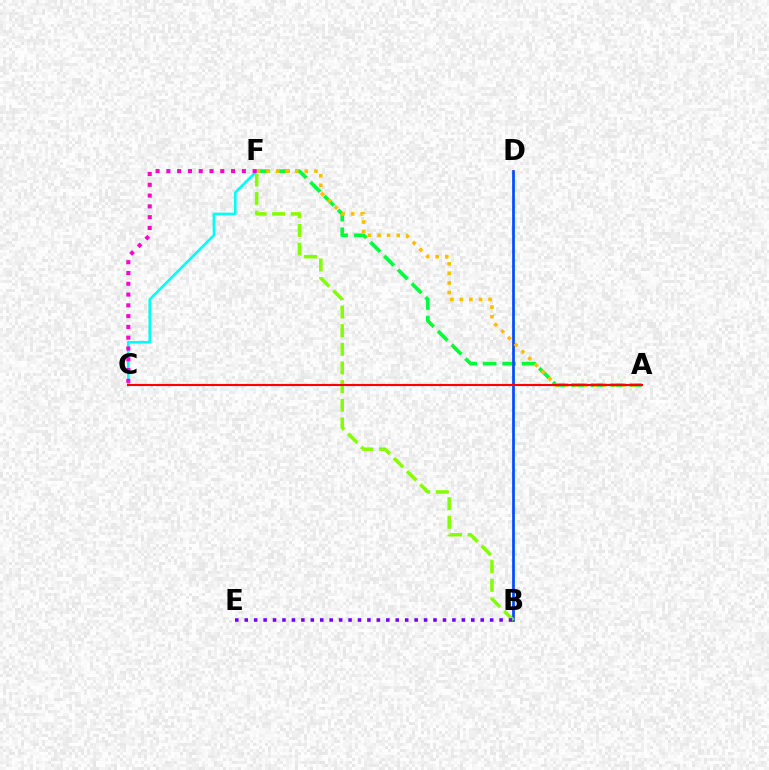{('A', 'F'): [{'color': '#00ff39', 'line_style': 'dashed', 'thickness': 2.64}, {'color': '#ffbd00', 'line_style': 'dotted', 'thickness': 2.6}], ('B', 'D'): [{'color': '#004bff', 'line_style': 'solid', 'thickness': 1.95}], ('B', 'F'): [{'color': '#84ff00', 'line_style': 'dashed', 'thickness': 2.53}], ('C', 'F'): [{'color': '#00fff6', 'line_style': 'solid', 'thickness': 1.87}, {'color': '#ff00cf', 'line_style': 'dotted', 'thickness': 2.93}], ('B', 'E'): [{'color': '#7200ff', 'line_style': 'dotted', 'thickness': 2.56}], ('A', 'C'): [{'color': '#ff0000', 'line_style': 'solid', 'thickness': 1.53}]}